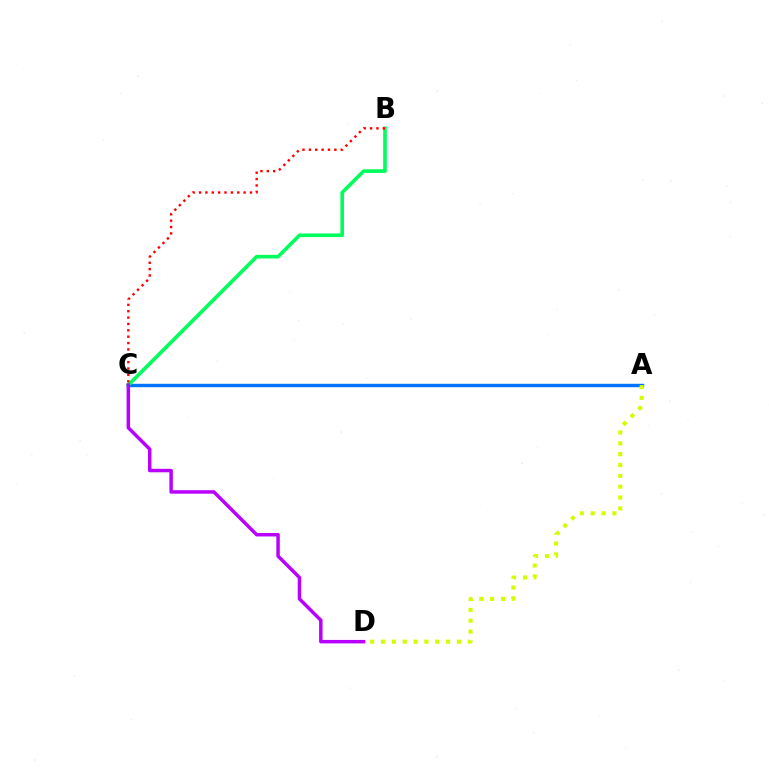{('A', 'C'): [{'color': '#0074ff', 'line_style': 'solid', 'thickness': 2.46}], ('B', 'C'): [{'color': '#00ff5c', 'line_style': 'solid', 'thickness': 2.63}, {'color': '#ff0000', 'line_style': 'dotted', 'thickness': 1.73}], ('A', 'D'): [{'color': '#d1ff00', 'line_style': 'dotted', 'thickness': 2.95}], ('C', 'D'): [{'color': '#b900ff', 'line_style': 'solid', 'thickness': 2.5}]}